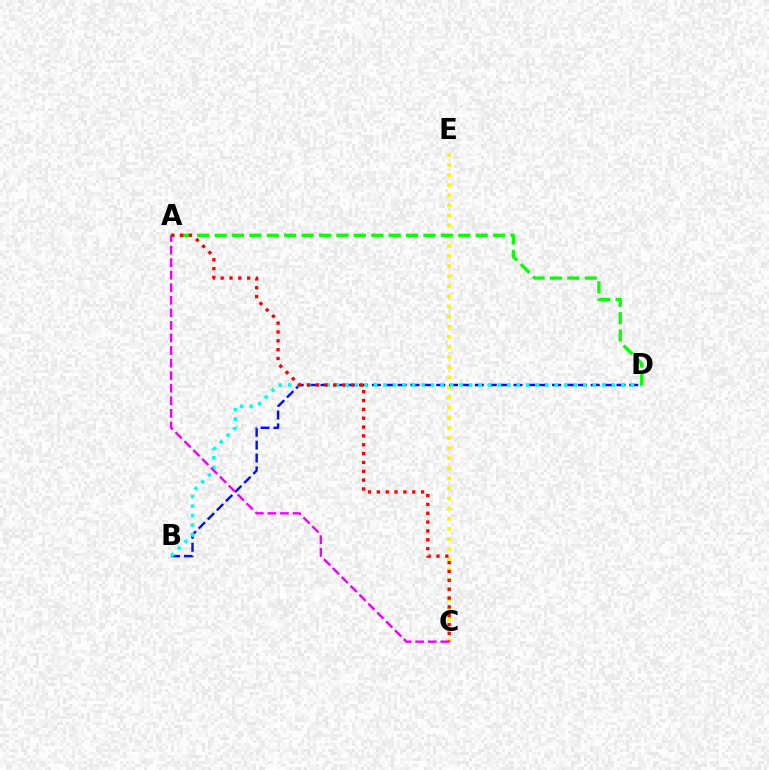{('C', 'E'): [{'color': '#fcf500', 'line_style': 'dotted', 'thickness': 2.75}], ('B', 'D'): [{'color': '#0010ff', 'line_style': 'dashed', 'thickness': 1.75}, {'color': '#00fff6', 'line_style': 'dotted', 'thickness': 2.59}], ('A', 'D'): [{'color': '#08ff00', 'line_style': 'dashed', 'thickness': 2.37}], ('A', 'C'): [{'color': '#ee00ff', 'line_style': 'dashed', 'thickness': 1.71}, {'color': '#ff0000', 'line_style': 'dotted', 'thickness': 2.4}]}